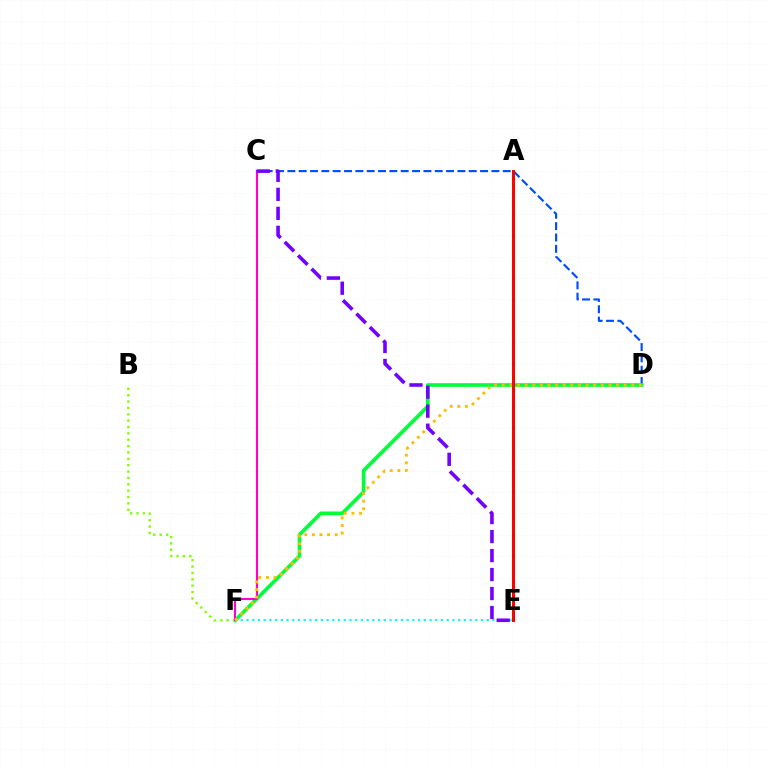{('C', 'D'): [{'color': '#004bff', 'line_style': 'dashed', 'thickness': 1.54}], ('D', 'F'): [{'color': '#00ff39', 'line_style': 'solid', 'thickness': 2.64}, {'color': '#ffbd00', 'line_style': 'dotted', 'thickness': 2.07}], ('B', 'F'): [{'color': '#84ff00', 'line_style': 'dotted', 'thickness': 1.73}], ('C', 'F'): [{'color': '#ff00cf', 'line_style': 'solid', 'thickness': 1.54}], ('E', 'F'): [{'color': '#00fff6', 'line_style': 'dotted', 'thickness': 1.55}], ('A', 'E'): [{'color': '#ff0000', 'line_style': 'solid', 'thickness': 2.17}], ('C', 'E'): [{'color': '#7200ff', 'line_style': 'dashed', 'thickness': 2.58}]}